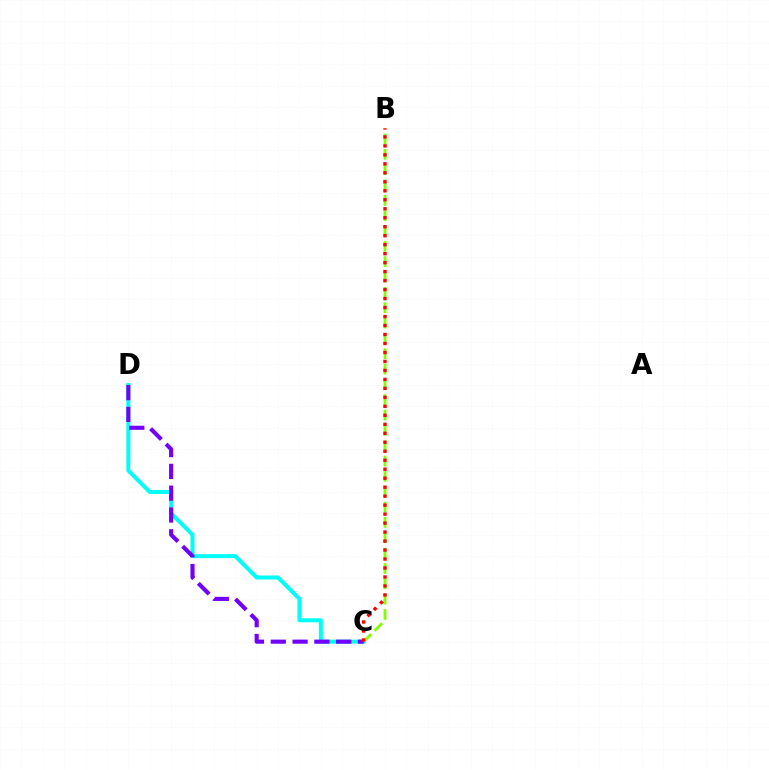{('B', 'C'): [{'color': '#84ff00', 'line_style': 'dashed', 'thickness': 2.08}, {'color': '#ff0000', 'line_style': 'dotted', 'thickness': 2.44}], ('C', 'D'): [{'color': '#00fff6', 'line_style': 'solid', 'thickness': 2.87}, {'color': '#7200ff', 'line_style': 'dashed', 'thickness': 2.96}]}